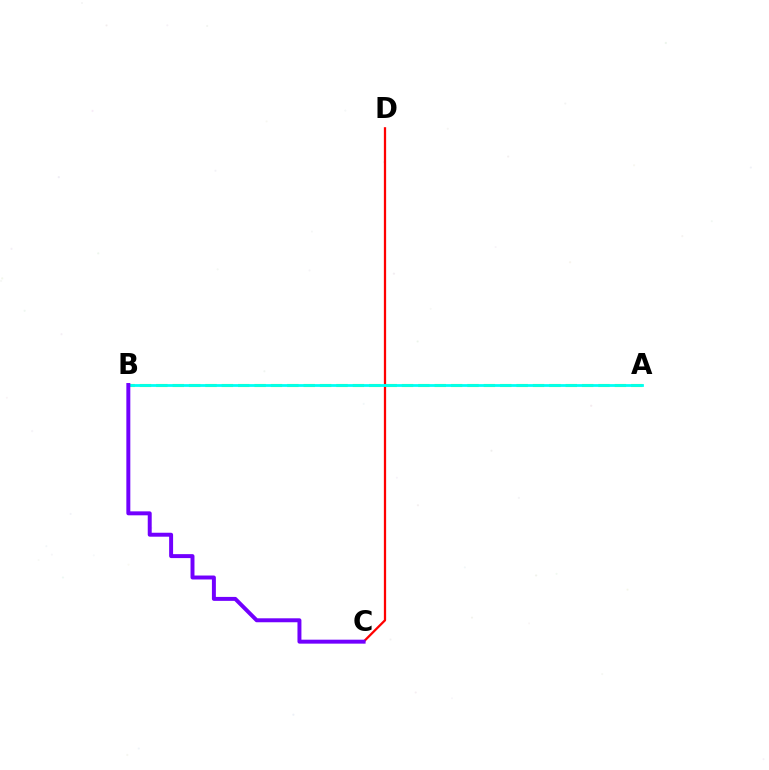{('A', 'B'): [{'color': '#84ff00', 'line_style': 'dashed', 'thickness': 2.22}, {'color': '#00fff6', 'line_style': 'solid', 'thickness': 2.01}], ('C', 'D'): [{'color': '#ff0000', 'line_style': 'solid', 'thickness': 1.63}], ('B', 'C'): [{'color': '#7200ff', 'line_style': 'solid', 'thickness': 2.85}]}